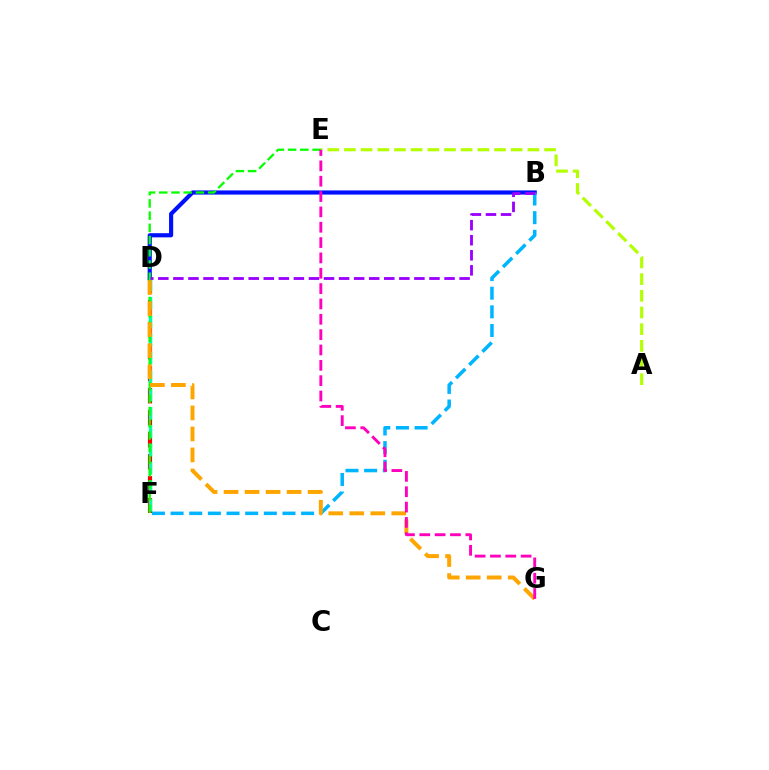{('D', 'F'): [{'color': '#ff0000', 'line_style': 'dashed', 'thickness': 2.99}, {'color': '#00ff9d', 'line_style': 'dashed', 'thickness': 2.49}], ('B', 'D'): [{'color': '#0010ff', 'line_style': 'solid', 'thickness': 2.98}, {'color': '#9b00ff', 'line_style': 'dashed', 'thickness': 2.05}], ('A', 'E'): [{'color': '#b3ff00', 'line_style': 'dashed', 'thickness': 2.27}], ('E', 'F'): [{'color': '#08ff00', 'line_style': 'dashed', 'thickness': 1.66}], ('B', 'F'): [{'color': '#00b5ff', 'line_style': 'dashed', 'thickness': 2.53}], ('D', 'G'): [{'color': '#ffa500', 'line_style': 'dashed', 'thickness': 2.85}], ('E', 'G'): [{'color': '#ff00bd', 'line_style': 'dashed', 'thickness': 2.08}]}